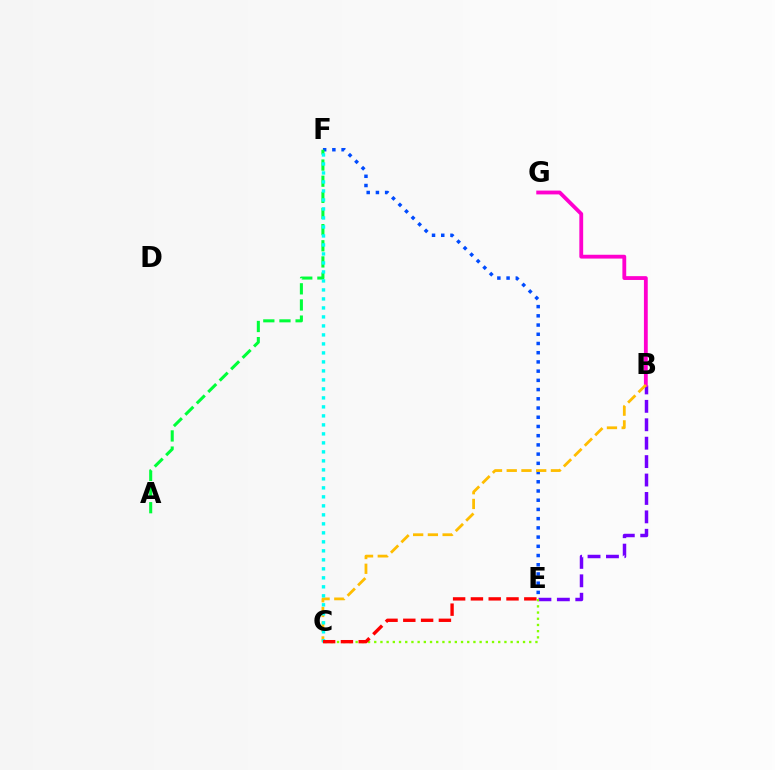{('B', 'E'): [{'color': '#7200ff', 'line_style': 'dashed', 'thickness': 2.5}], ('B', 'G'): [{'color': '#ff00cf', 'line_style': 'solid', 'thickness': 2.75}], ('E', 'F'): [{'color': '#004bff', 'line_style': 'dotted', 'thickness': 2.5}], ('A', 'F'): [{'color': '#00ff39', 'line_style': 'dashed', 'thickness': 2.19}], ('B', 'C'): [{'color': '#ffbd00', 'line_style': 'dashed', 'thickness': 2.0}], ('C', 'F'): [{'color': '#00fff6', 'line_style': 'dotted', 'thickness': 2.44}], ('C', 'E'): [{'color': '#84ff00', 'line_style': 'dotted', 'thickness': 1.68}, {'color': '#ff0000', 'line_style': 'dashed', 'thickness': 2.42}]}